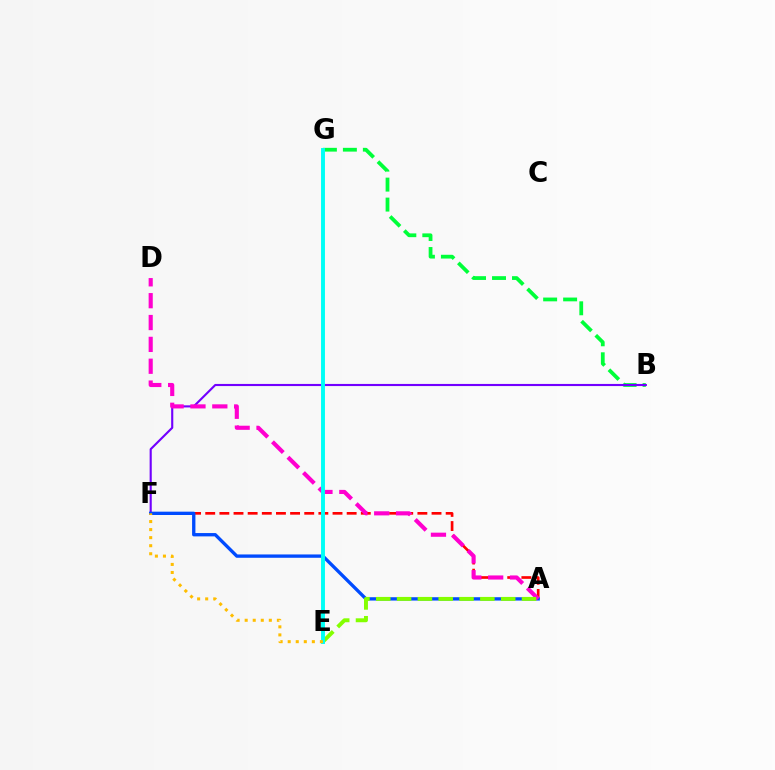{('B', 'G'): [{'color': '#00ff39', 'line_style': 'dashed', 'thickness': 2.71}], ('A', 'F'): [{'color': '#ff0000', 'line_style': 'dashed', 'thickness': 1.92}, {'color': '#004bff', 'line_style': 'solid', 'thickness': 2.4}], ('B', 'F'): [{'color': '#7200ff', 'line_style': 'solid', 'thickness': 1.53}], ('A', 'D'): [{'color': '#ff00cf', 'line_style': 'dashed', 'thickness': 2.97}], ('A', 'E'): [{'color': '#84ff00', 'line_style': 'dashed', 'thickness': 2.83}], ('E', 'G'): [{'color': '#00fff6', 'line_style': 'solid', 'thickness': 2.82}], ('E', 'F'): [{'color': '#ffbd00', 'line_style': 'dotted', 'thickness': 2.19}]}